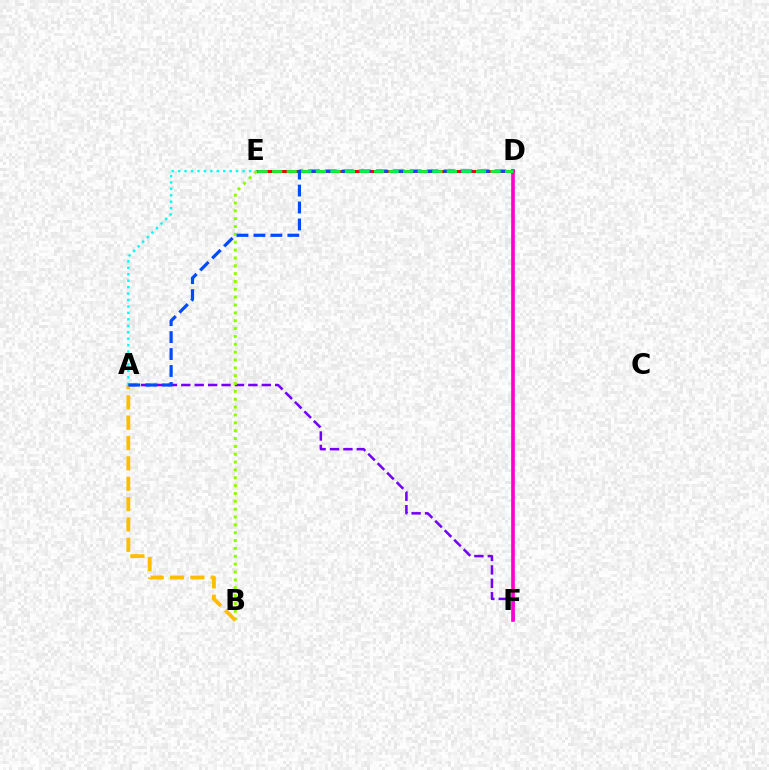{('D', 'E'): [{'color': '#ff0000', 'line_style': 'solid', 'thickness': 2.17}, {'color': '#00ff39', 'line_style': 'dashed', 'thickness': 1.98}], ('A', 'F'): [{'color': '#7200ff', 'line_style': 'dashed', 'thickness': 1.82}], ('A', 'E'): [{'color': '#00fff6', 'line_style': 'dotted', 'thickness': 1.75}], ('D', 'F'): [{'color': '#ff00cf', 'line_style': 'solid', 'thickness': 2.64}], ('B', 'E'): [{'color': '#84ff00', 'line_style': 'dotted', 'thickness': 2.13}], ('A', 'B'): [{'color': '#ffbd00', 'line_style': 'dashed', 'thickness': 2.76}], ('A', 'D'): [{'color': '#004bff', 'line_style': 'dashed', 'thickness': 2.3}]}